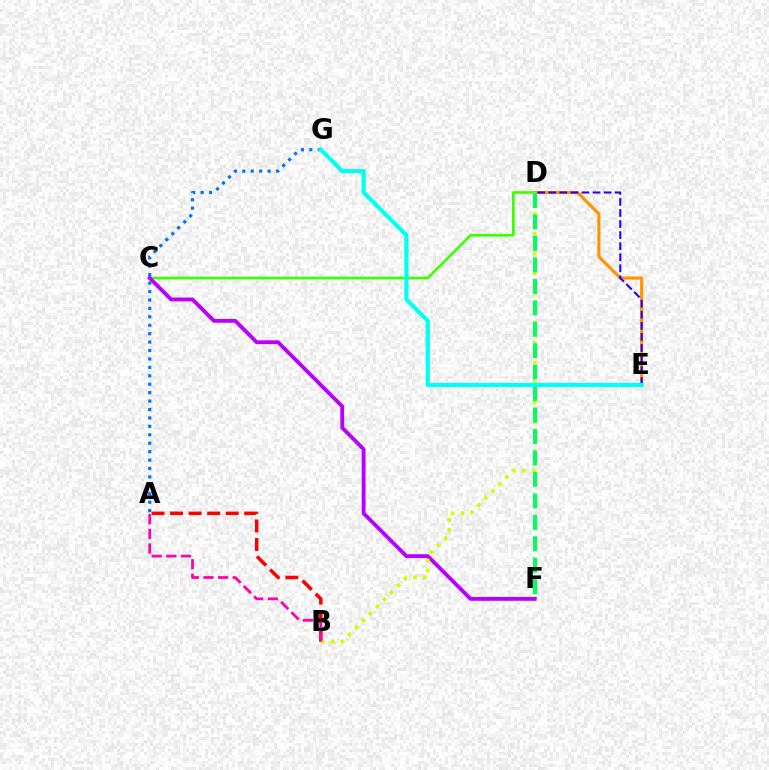{('A', 'B'): [{'color': '#ff0000', 'line_style': 'dashed', 'thickness': 2.52}, {'color': '#ff00ac', 'line_style': 'dashed', 'thickness': 1.99}], ('C', 'D'): [{'color': '#3dff00', 'line_style': 'solid', 'thickness': 1.93}], ('D', 'E'): [{'color': '#ff9400', 'line_style': 'solid', 'thickness': 2.27}, {'color': '#2500ff', 'line_style': 'dashed', 'thickness': 1.5}], ('A', 'G'): [{'color': '#0074ff', 'line_style': 'dotted', 'thickness': 2.29}], ('C', 'F'): [{'color': '#b900ff', 'line_style': 'solid', 'thickness': 2.77}], ('B', 'D'): [{'color': '#d1ff00', 'line_style': 'dotted', 'thickness': 2.69}], ('D', 'F'): [{'color': '#00ff5c', 'line_style': 'dashed', 'thickness': 2.91}], ('E', 'G'): [{'color': '#00fff6', 'line_style': 'solid', 'thickness': 2.99}]}